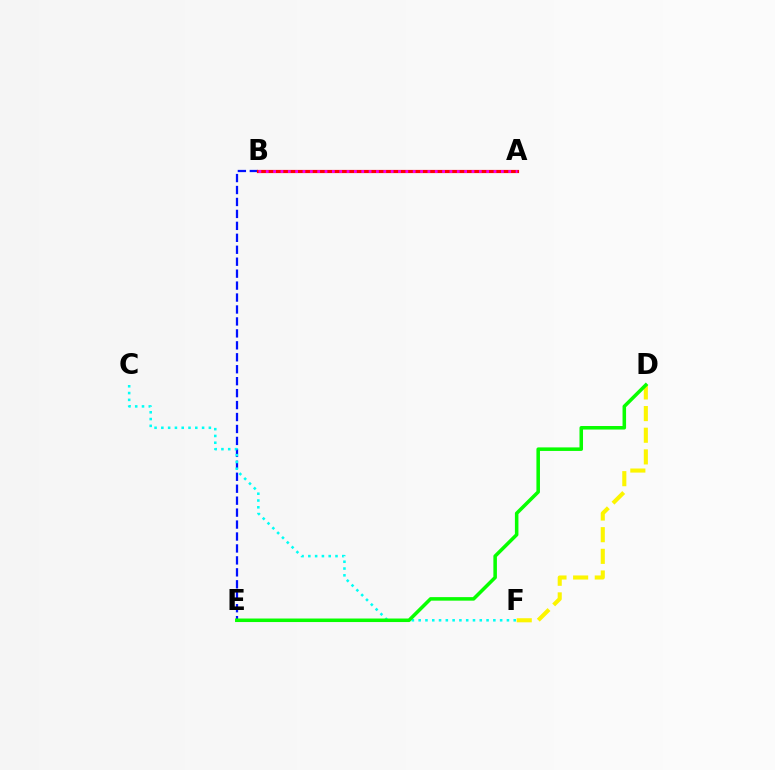{('B', 'E'): [{'color': '#0010ff', 'line_style': 'dashed', 'thickness': 1.62}], ('D', 'F'): [{'color': '#fcf500', 'line_style': 'dashed', 'thickness': 2.94}], ('A', 'B'): [{'color': '#ff0000', 'line_style': 'solid', 'thickness': 2.29}, {'color': '#ee00ff', 'line_style': 'dotted', 'thickness': 2.0}], ('C', 'F'): [{'color': '#00fff6', 'line_style': 'dotted', 'thickness': 1.84}], ('D', 'E'): [{'color': '#08ff00', 'line_style': 'solid', 'thickness': 2.54}]}